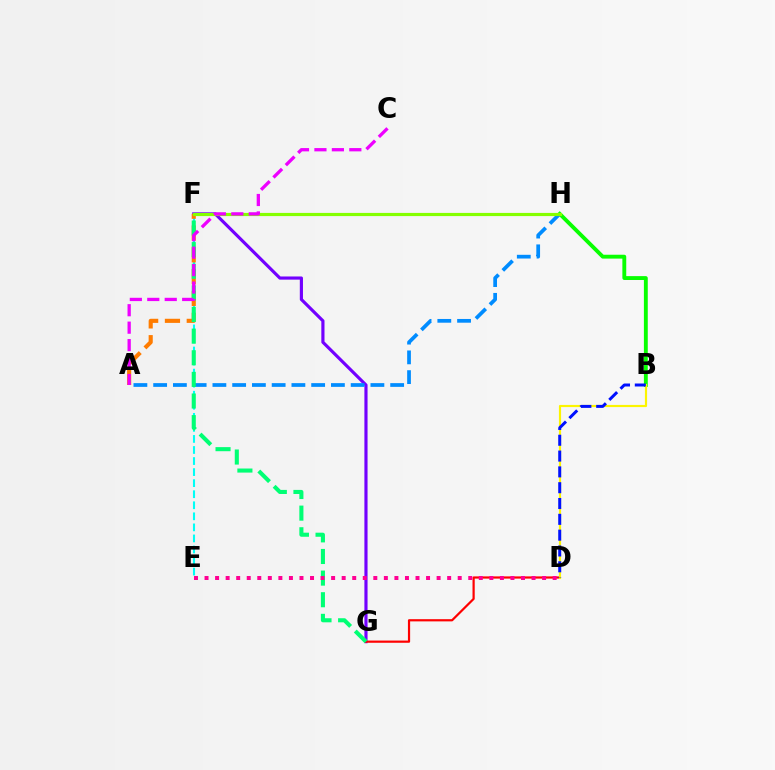{('E', 'F'): [{'color': '#00fff6', 'line_style': 'dashed', 'thickness': 1.5}], ('F', 'G'): [{'color': '#7200ff', 'line_style': 'solid', 'thickness': 2.27}, {'color': '#00ff74', 'line_style': 'dashed', 'thickness': 2.94}], ('A', 'F'): [{'color': '#ff7c00', 'line_style': 'dashed', 'thickness': 2.96}], ('B', 'H'): [{'color': '#08ff00', 'line_style': 'solid', 'thickness': 2.79}], ('A', 'H'): [{'color': '#008cff', 'line_style': 'dashed', 'thickness': 2.68}], ('F', 'H'): [{'color': '#84ff00', 'line_style': 'solid', 'thickness': 2.28}], ('D', 'G'): [{'color': '#ff0000', 'line_style': 'solid', 'thickness': 1.59}], ('B', 'D'): [{'color': '#fcf500', 'line_style': 'solid', 'thickness': 1.56}, {'color': '#0010ff', 'line_style': 'dashed', 'thickness': 2.15}], ('A', 'C'): [{'color': '#ee00ff', 'line_style': 'dashed', 'thickness': 2.37}], ('D', 'E'): [{'color': '#ff0094', 'line_style': 'dotted', 'thickness': 2.87}]}